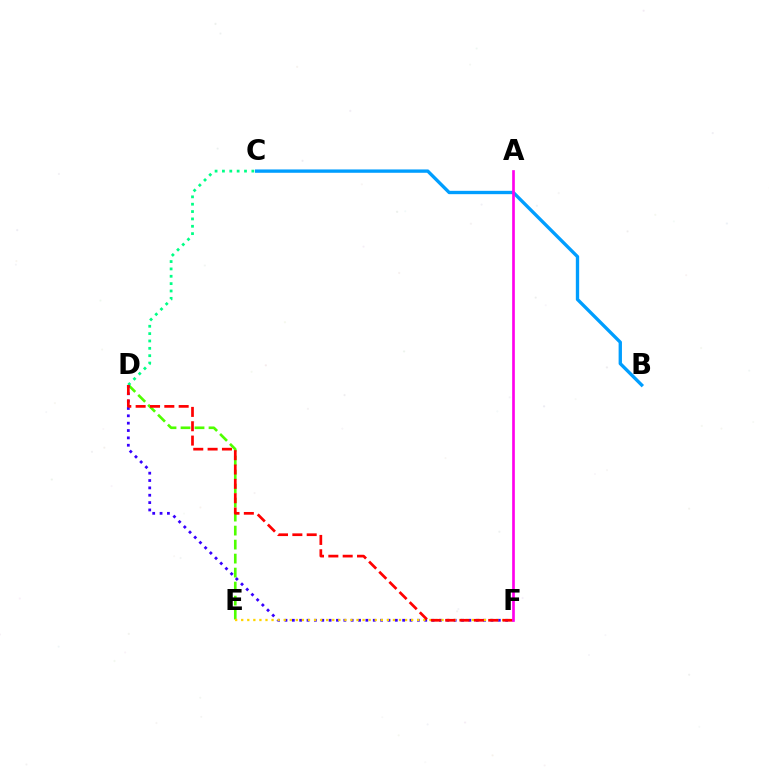{('D', 'E'): [{'color': '#4fff00', 'line_style': 'dashed', 'thickness': 1.9}], ('C', 'D'): [{'color': '#00ff86', 'line_style': 'dotted', 'thickness': 2.0}], ('B', 'C'): [{'color': '#009eff', 'line_style': 'solid', 'thickness': 2.41}], ('D', 'F'): [{'color': '#3700ff', 'line_style': 'dotted', 'thickness': 2.0}, {'color': '#ff0000', 'line_style': 'dashed', 'thickness': 1.95}], ('E', 'F'): [{'color': '#ffd500', 'line_style': 'dotted', 'thickness': 1.65}], ('A', 'F'): [{'color': '#ff00ed', 'line_style': 'solid', 'thickness': 1.92}]}